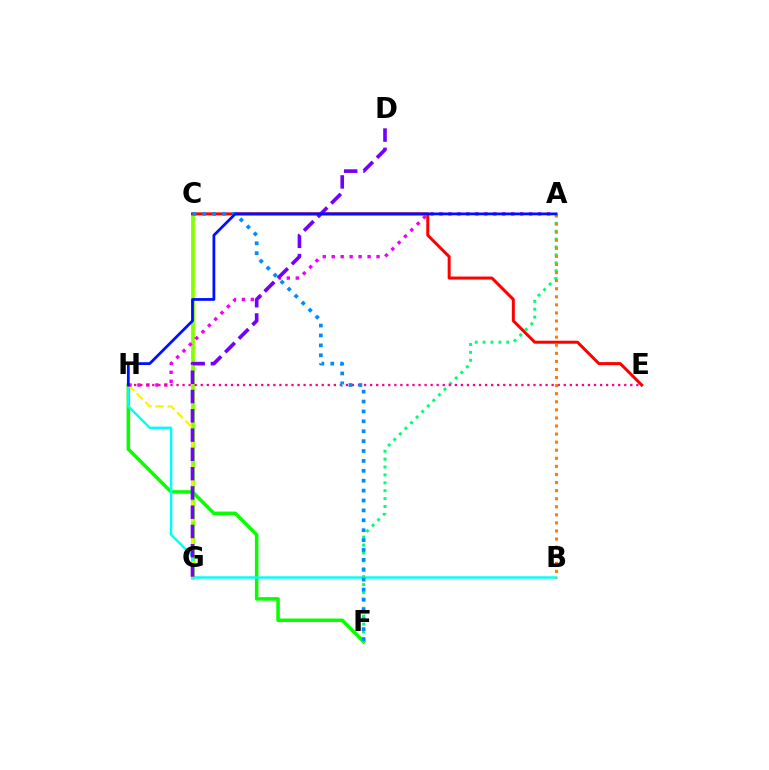{('C', 'G'): [{'color': '#84ff00', 'line_style': 'solid', 'thickness': 2.69}], ('F', 'H'): [{'color': '#08ff00', 'line_style': 'solid', 'thickness': 2.54}], ('B', 'H'): [{'color': '#00fff6', 'line_style': 'solid', 'thickness': 1.76}], ('G', 'H'): [{'color': '#fcf500', 'line_style': 'dashed', 'thickness': 1.63}], ('A', 'F'): [{'color': '#00ff74', 'line_style': 'dotted', 'thickness': 2.15}], ('A', 'H'): [{'color': '#ee00ff', 'line_style': 'dotted', 'thickness': 2.44}, {'color': '#0010ff', 'line_style': 'solid', 'thickness': 1.99}], ('E', 'H'): [{'color': '#ff0094', 'line_style': 'dotted', 'thickness': 1.64}], ('C', 'E'): [{'color': '#ff0000', 'line_style': 'solid', 'thickness': 2.16}], ('C', 'F'): [{'color': '#008cff', 'line_style': 'dotted', 'thickness': 2.69}], ('A', 'B'): [{'color': '#ff7c00', 'line_style': 'dotted', 'thickness': 2.19}], ('D', 'G'): [{'color': '#7200ff', 'line_style': 'dashed', 'thickness': 2.62}]}